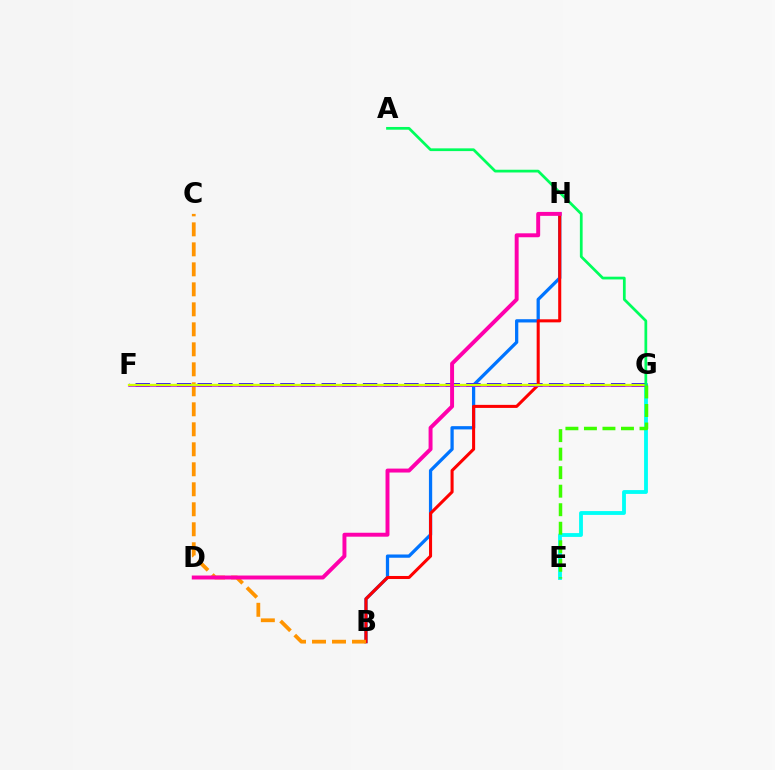{('B', 'H'): [{'color': '#0074ff', 'line_style': 'solid', 'thickness': 2.35}, {'color': '#ff0000', 'line_style': 'solid', 'thickness': 2.2}], ('E', 'G'): [{'color': '#00fff6', 'line_style': 'solid', 'thickness': 2.76}, {'color': '#3dff00', 'line_style': 'dashed', 'thickness': 2.52}], ('F', 'G'): [{'color': '#2500ff', 'line_style': 'dashed', 'thickness': 2.81}, {'color': '#b900ff', 'line_style': 'solid', 'thickness': 1.88}, {'color': '#d1ff00', 'line_style': 'solid', 'thickness': 1.66}], ('B', 'C'): [{'color': '#ff9400', 'line_style': 'dashed', 'thickness': 2.72}], ('D', 'H'): [{'color': '#ff00ac', 'line_style': 'solid', 'thickness': 2.84}], ('A', 'G'): [{'color': '#00ff5c', 'line_style': 'solid', 'thickness': 1.97}]}